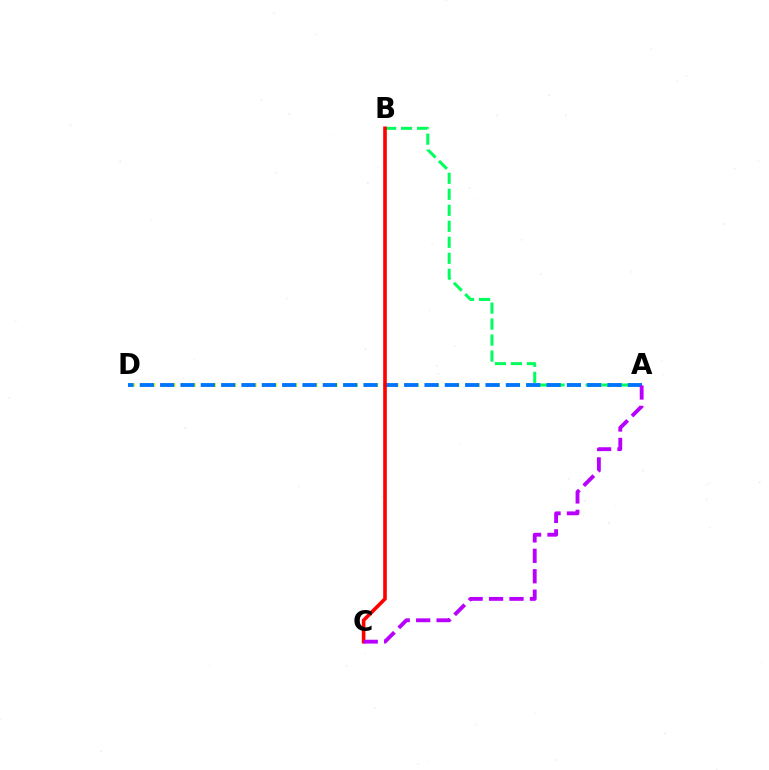{('A', 'D'): [{'color': '#d1ff00', 'line_style': 'dotted', 'thickness': 2.76}, {'color': '#0074ff', 'line_style': 'dashed', 'thickness': 2.76}], ('A', 'B'): [{'color': '#00ff5c', 'line_style': 'dashed', 'thickness': 2.17}], ('B', 'C'): [{'color': '#ff0000', 'line_style': 'solid', 'thickness': 2.6}], ('A', 'C'): [{'color': '#b900ff', 'line_style': 'dashed', 'thickness': 2.78}]}